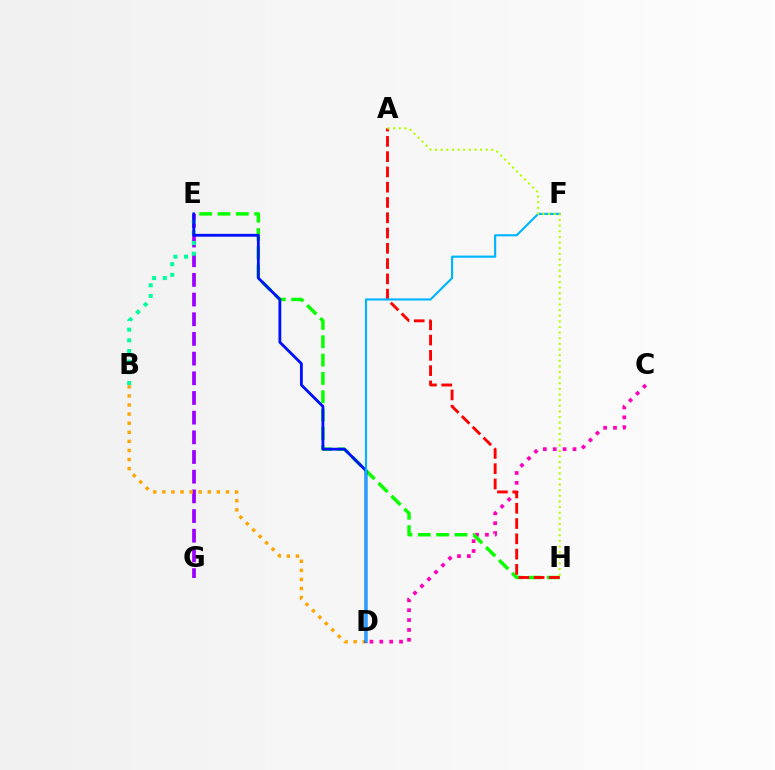{('E', 'G'): [{'color': '#9b00ff', 'line_style': 'dashed', 'thickness': 2.67}], ('B', 'E'): [{'color': '#00ff9d', 'line_style': 'dotted', 'thickness': 2.9}], ('C', 'D'): [{'color': '#ff00bd', 'line_style': 'dotted', 'thickness': 2.68}], ('B', 'D'): [{'color': '#ffa500', 'line_style': 'dotted', 'thickness': 2.47}], ('E', 'H'): [{'color': '#08ff00', 'line_style': 'dashed', 'thickness': 2.49}], ('D', 'E'): [{'color': '#0010ff', 'line_style': 'solid', 'thickness': 2.04}], ('A', 'H'): [{'color': '#ff0000', 'line_style': 'dashed', 'thickness': 2.08}, {'color': '#b3ff00', 'line_style': 'dotted', 'thickness': 1.53}], ('D', 'F'): [{'color': '#00b5ff', 'line_style': 'solid', 'thickness': 1.54}]}